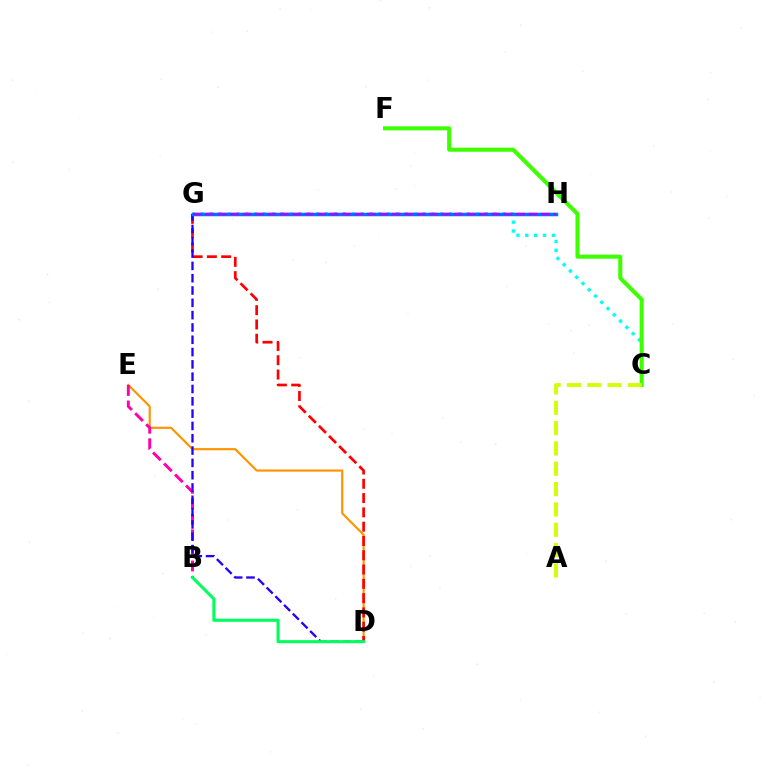{('D', 'E'): [{'color': '#ff9400', 'line_style': 'solid', 'thickness': 1.56}], ('C', 'G'): [{'color': '#00fff6', 'line_style': 'dotted', 'thickness': 2.41}], ('D', 'G'): [{'color': '#ff0000', 'line_style': 'dashed', 'thickness': 1.94}, {'color': '#2500ff', 'line_style': 'dashed', 'thickness': 1.67}], ('B', 'E'): [{'color': '#ff00ac', 'line_style': 'dashed', 'thickness': 2.11}], ('C', 'F'): [{'color': '#3dff00', 'line_style': 'solid', 'thickness': 2.91}], ('G', 'H'): [{'color': '#0074ff', 'line_style': 'solid', 'thickness': 2.51}, {'color': '#b900ff', 'line_style': 'dashed', 'thickness': 1.69}], ('A', 'C'): [{'color': '#d1ff00', 'line_style': 'dashed', 'thickness': 2.76}], ('B', 'D'): [{'color': '#00ff5c', 'line_style': 'solid', 'thickness': 2.2}]}